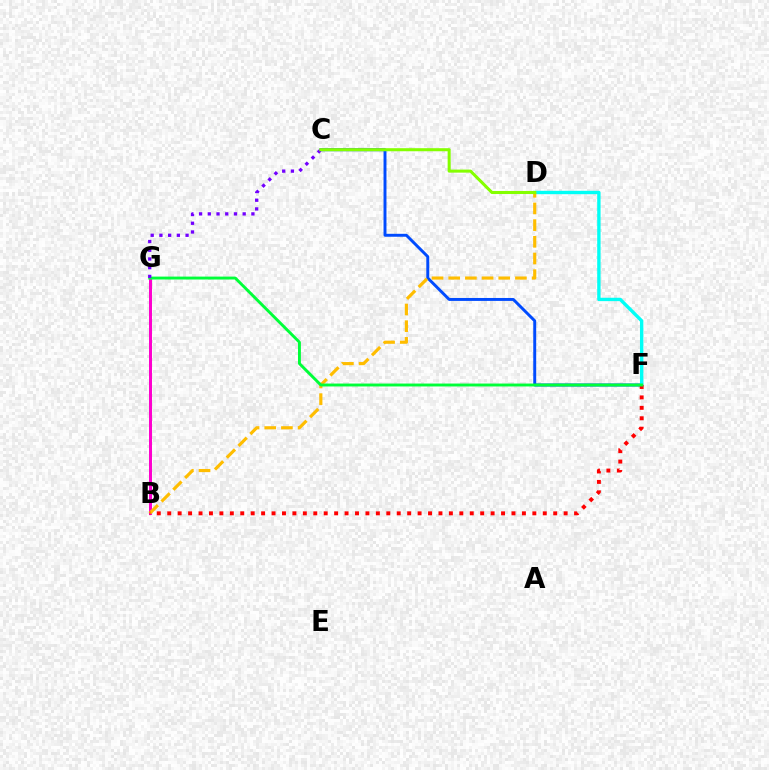{('B', 'G'): [{'color': '#ff00cf', 'line_style': 'solid', 'thickness': 2.15}], ('C', 'F'): [{'color': '#004bff', 'line_style': 'solid', 'thickness': 2.11}], ('D', 'F'): [{'color': '#00fff6', 'line_style': 'solid', 'thickness': 2.43}], ('B', 'D'): [{'color': '#ffbd00', 'line_style': 'dashed', 'thickness': 2.27}], ('B', 'F'): [{'color': '#ff0000', 'line_style': 'dotted', 'thickness': 2.83}], ('F', 'G'): [{'color': '#00ff39', 'line_style': 'solid', 'thickness': 2.1}], ('C', 'G'): [{'color': '#7200ff', 'line_style': 'dotted', 'thickness': 2.37}], ('C', 'D'): [{'color': '#84ff00', 'line_style': 'solid', 'thickness': 2.2}]}